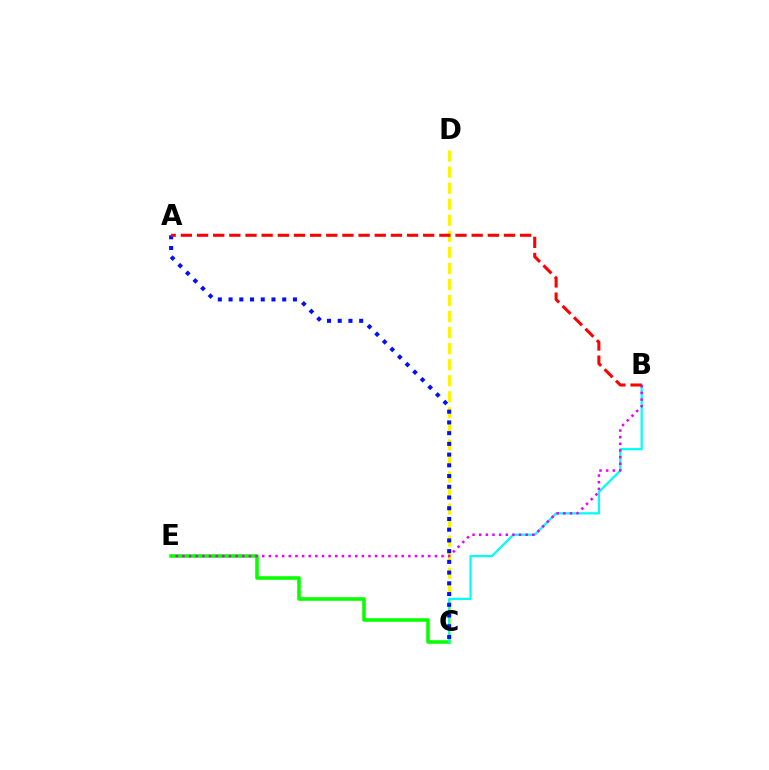{('C', 'D'): [{'color': '#fcf500', 'line_style': 'dashed', 'thickness': 2.18}], ('C', 'E'): [{'color': '#08ff00', 'line_style': 'solid', 'thickness': 2.57}], ('B', 'C'): [{'color': '#00fff6', 'line_style': 'solid', 'thickness': 1.63}], ('A', 'C'): [{'color': '#0010ff', 'line_style': 'dotted', 'thickness': 2.91}], ('B', 'E'): [{'color': '#ee00ff', 'line_style': 'dotted', 'thickness': 1.8}], ('A', 'B'): [{'color': '#ff0000', 'line_style': 'dashed', 'thickness': 2.19}]}